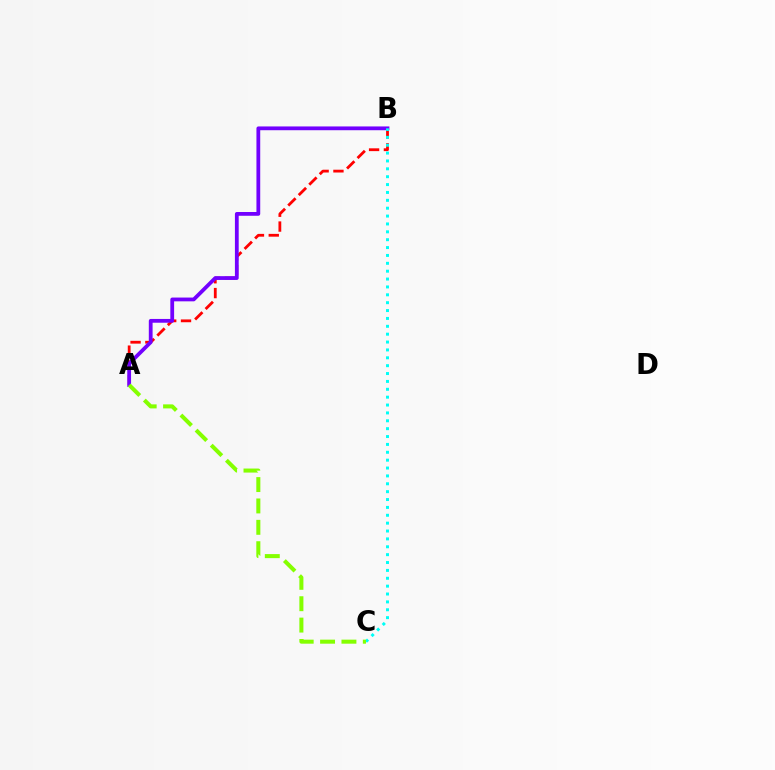{('A', 'B'): [{'color': '#ff0000', 'line_style': 'dashed', 'thickness': 2.01}, {'color': '#7200ff', 'line_style': 'solid', 'thickness': 2.72}], ('B', 'C'): [{'color': '#00fff6', 'line_style': 'dotted', 'thickness': 2.14}], ('A', 'C'): [{'color': '#84ff00', 'line_style': 'dashed', 'thickness': 2.9}]}